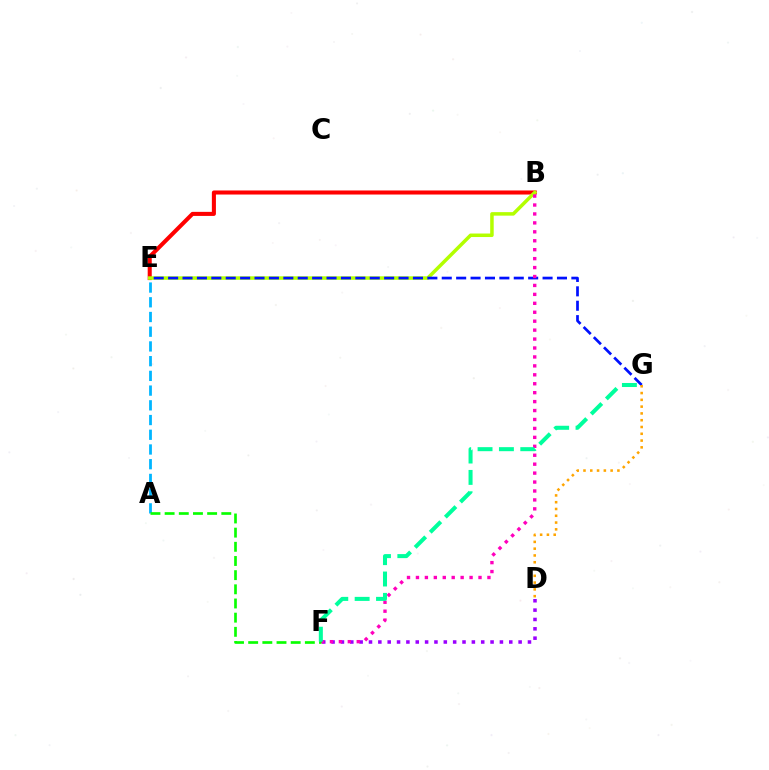{('B', 'E'): [{'color': '#ff0000', 'line_style': 'solid', 'thickness': 2.92}, {'color': '#b3ff00', 'line_style': 'solid', 'thickness': 2.53}], ('D', 'F'): [{'color': '#9b00ff', 'line_style': 'dotted', 'thickness': 2.54}], ('A', 'E'): [{'color': '#00b5ff', 'line_style': 'dashed', 'thickness': 2.0}], ('E', 'G'): [{'color': '#0010ff', 'line_style': 'dashed', 'thickness': 1.96}], ('D', 'G'): [{'color': '#ffa500', 'line_style': 'dotted', 'thickness': 1.84}], ('B', 'F'): [{'color': '#ff00bd', 'line_style': 'dotted', 'thickness': 2.43}], ('A', 'F'): [{'color': '#08ff00', 'line_style': 'dashed', 'thickness': 1.92}], ('F', 'G'): [{'color': '#00ff9d', 'line_style': 'dashed', 'thickness': 2.9}]}